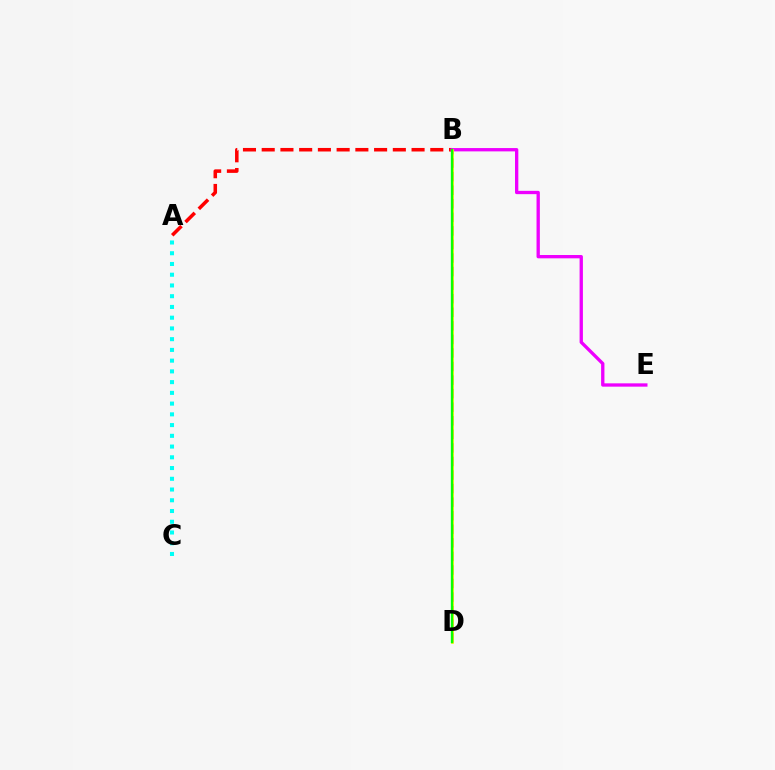{('B', 'D'): [{'color': '#0010ff', 'line_style': 'dashed', 'thickness': 1.84}, {'color': '#fcf500', 'line_style': 'solid', 'thickness': 1.94}, {'color': '#08ff00', 'line_style': 'solid', 'thickness': 1.69}], ('A', 'B'): [{'color': '#ff0000', 'line_style': 'dashed', 'thickness': 2.54}], ('B', 'E'): [{'color': '#ee00ff', 'line_style': 'solid', 'thickness': 2.39}], ('A', 'C'): [{'color': '#00fff6', 'line_style': 'dotted', 'thickness': 2.92}]}